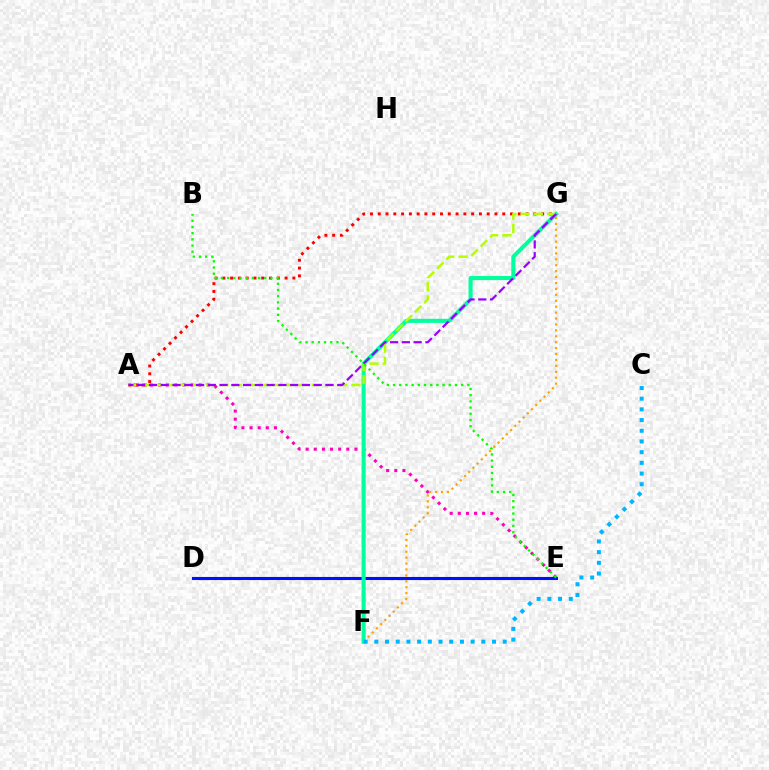{('A', 'E'): [{'color': '#ff00bd', 'line_style': 'dotted', 'thickness': 2.21}], ('A', 'G'): [{'color': '#ff0000', 'line_style': 'dotted', 'thickness': 2.11}, {'color': '#b3ff00', 'line_style': 'dashed', 'thickness': 1.79}, {'color': '#9b00ff', 'line_style': 'dashed', 'thickness': 1.6}], ('D', 'E'): [{'color': '#0010ff', 'line_style': 'solid', 'thickness': 2.23}], ('F', 'G'): [{'color': '#ffa500', 'line_style': 'dotted', 'thickness': 1.61}, {'color': '#00ff9d', 'line_style': 'solid', 'thickness': 2.93}], ('C', 'F'): [{'color': '#00b5ff', 'line_style': 'dotted', 'thickness': 2.91}], ('B', 'E'): [{'color': '#08ff00', 'line_style': 'dotted', 'thickness': 1.68}]}